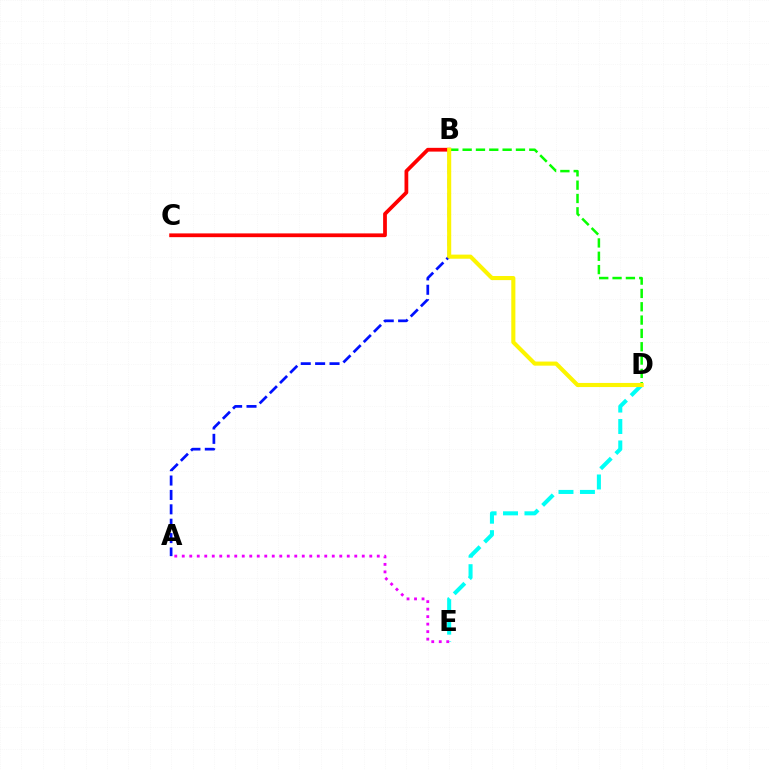{('D', 'E'): [{'color': '#00fff6', 'line_style': 'dashed', 'thickness': 2.91}], ('A', 'B'): [{'color': '#0010ff', 'line_style': 'dashed', 'thickness': 1.95}], ('B', 'D'): [{'color': '#08ff00', 'line_style': 'dashed', 'thickness': 1.81}, {'color': '#fcf500', 'line_style': 'solid', 'thickness': 2.95}], ('B', 'C'): [{'color': '#ff0000', 'line_style': 'solid', 'thickness': 2.71}], ('A', 'E'): [{'color': '#ee00ff', 'line_style': 'dotted', 'thickness': 2.04}]}